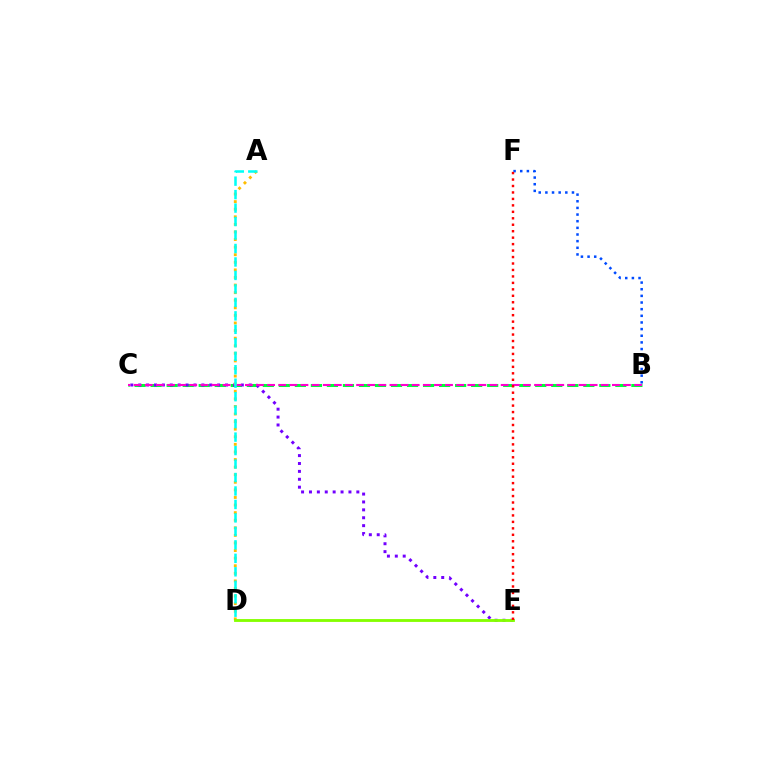{('B', 'C'): [{'color': '#00ff39', 'line_style': 'dashed', 'thickness': 2.18}, {'color': '#ff00cf', 'line_style': 'dashed', 'thickness': 1.51}], ('C', 'E'): [{'color': '#7200ff', 'line_style': 'dotted', 'thickness': 2.15}], ('A', 'D'): [{'color': '#ffbd00', 'line_style': 'dotted', 'thickness': 2.06}, {'color': '#00fff6', 'line_style': 'dashed', 'thickness': 1.83}], ('B', 'F'): [{'color': '#004bff', 'line_style': 'dotted', 'thickness': 1.81}], ('D', 'E'): [{'color': '#84ff00', 'line_style': 'solid', 'thickness': 2.04}], ('E', 'F'): [{'color': '#ff0000', 'line_style': 'dotted', 'thickness': 1.76}]}